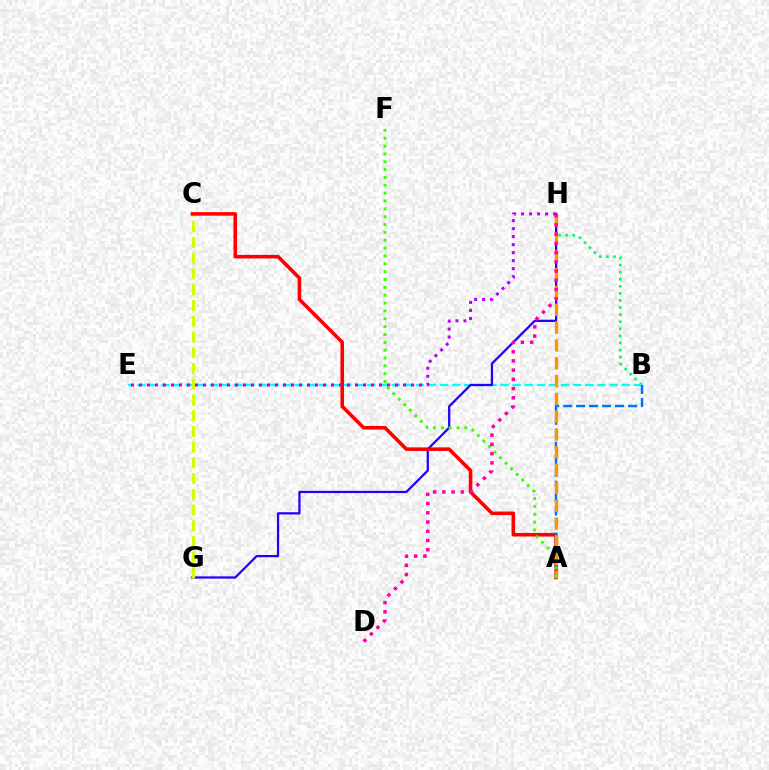{('B', 'H'): [{'color': '#00ff5c', 'line_style': 'dotted', 'thickness': 1.92}], ('B', 'E'): [{'color': '#00fff6', 'line_style': 'dashed', 'thickness': 1.64}], ('G', 'H'): [{'color': '#2500ff', 'line_style': 'solid', 'thickness': 1.62}], ('C', 'G'): [{'color': '#d1ff00', 'line_style': 'dashed', 'thickness': 2.14}], ('A', 'C'): [{'color': '#ff0000', 'line_style': 'solid', 'thickness': 2.58}], ('A', 'B'): [{'color': '#0074ff', 'line_style': 'dashed', 'thickness': 1.76}], ('A', 'H'): [{'color': '#ff9400', 'line_style': 'dashed', 'thickness': 2.42}], ('E', 'H'): [{'color': '#b900ff', 'line_style': 'dotted', 'thickness': 2.17}], ('A', 'F'): [{'color': '#3dff00', 'line_style': 'dotted', 'thickness': 2.13}], ('D', 'H'): [{'color': '#ff00ac', 'line_style': 'dotted', 'thickness': 2.51}]}